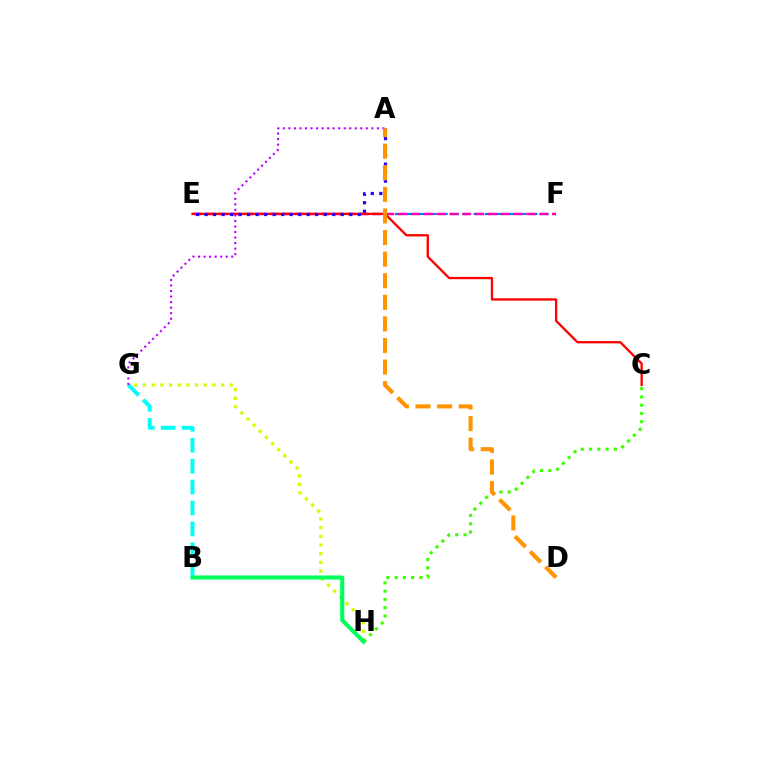{('E', 'F'): [{'color': '#0074ff', 'line_style': 'dashed', 'thickness': 1.52}, {'color': '#ff00ac', 'line_style': 'dashed', 'thickness': 1.74}], ('G', 'H'): [{'color': '#d1ff00', 'line_style': 'dotted', 'thickness': 2.36}], ('C', 'E'): [{'color': '#ff0000', 'line_style': 'solid', 'thickness': 1.67}], ('B', 'G'): [{'color': '#00fff6', 'line_style': 'dashed', 'thickness': 2.84}], ('A', 'G'): [{'color': '#b900ff', 'line_style': 'dotted', 'thickness': 1.5}], ('A', 'E'): [{'color': '#2500ff', 'line_style': 'dotted', 'thickness': 2.31}], ('C', 'H'): [{'color': '#3dff00', 'line_style': 'dotted', 'thickness': 2.24}], ('B', 'H'): [{'color': '#00ff5c', 'line_style': 'solid', 'thickness': 2.96}], ('A', 'D'): [{'color': '#ff9400', 'line_style': 'dashed', 'thickness': 2.93}]}